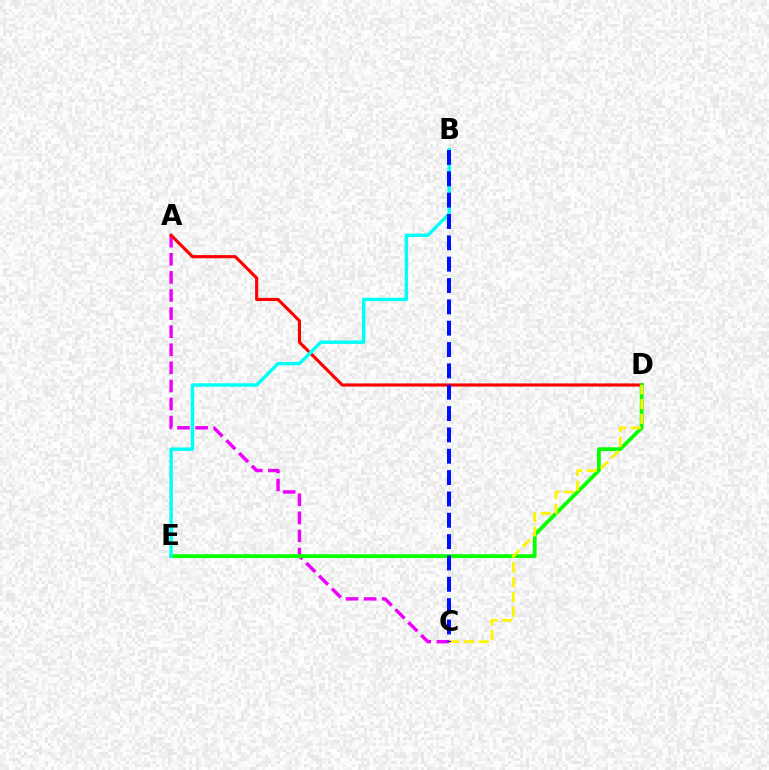{('A', 'C'): [{'color': '#ee00ff', 'line_style': 'dashed', 'thickness': 2.46}], ('A', 'D'): [{'color': '#ff0000', 'line_style': 'solid', 'thickness': 2.25}], ('D', 'E'): [{'color': '#08ff00', 'line_style': 'solid', 'thickness': 2.72}], ('B', 'E'): [{'color': '#00fff6', 'line_style': 'solid', 'thickness': 2.45}], ('C', 'D'): [{'color': '#fcf500', 'line_style': 'dashed', 'thickness': 2.01}], ('B', 'C'): [{'color': '#0010ff', 'line_style': 'dashed', 'thickness': 2.9}]}